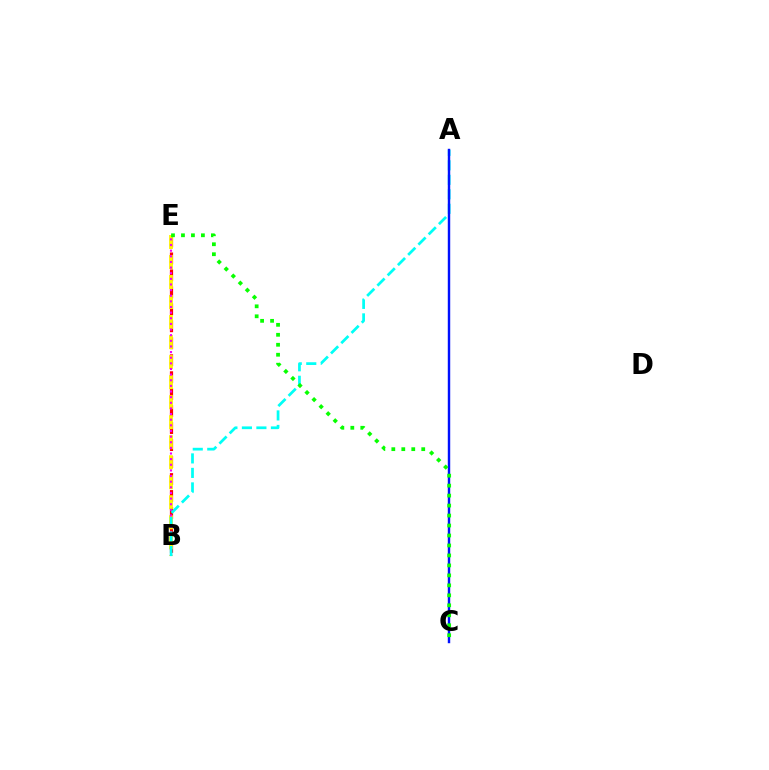{('B', 'E'): [{'color': '#ff0000', 'line_style': 'dashed', 'thickness': 2.31}, {'color': '#fcf500', 'line_style': 'dashed', 'thickness': 2.72}, {'color': '#ee00ff', 'line_style': 'dotted', 'thickness': 1.53}], ('A', 'B'): [{'color': '#00fff6', 'line_style': 'dashed', 'thickness': 1.97}], ('A', 'C'): [{'color': '#0010ff', 'line_style': 'solid', 'thickness': 1.75}], ('C', 'E'): [{'color': '#08ff00', 'line_style': 'dotted', 'thickness': 2.71}]}